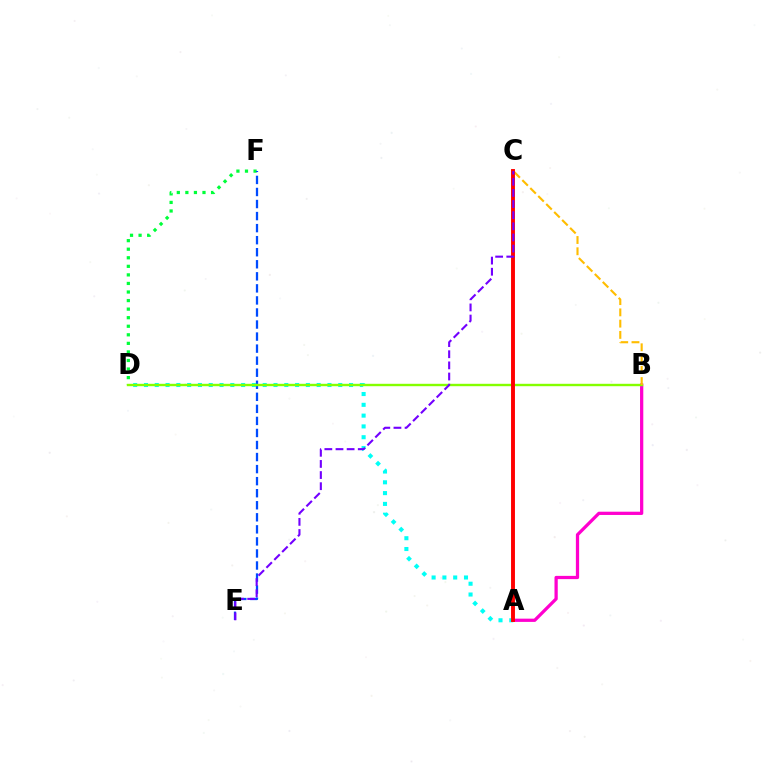{('A', 'B'): [{'color': '#ff00cf', 'line_style': 'solid', 'thickness': 2.34}], ('D', 'F'): [{'color': '#00ff39', 'line_style': 'dotted', 'thickness': 2.33}], ('E', 'F'): [{'color': '#004bff', 'line_style': 'dashed', 'thickness': 1.64}], ('A', 'D'): [{'color': '#00fff6', 'line_style': 'dotted', 'thickness': 2.93}], ('B', 'D'): [{'color': '#84ff00', 'line_style': 'solid', 'thickness': 1.73}], ('B', 'C'): [{'color': '#ffbd00', 'line_style': 'dashed', 'thickness': 1.53}], ('A', 'C'): [{'color': '#ff0000', 'line_style': 'solid', 'thickness': 2.81}], ('C', 'E'): [{'color': '#7200ff', 'line_style': 'dashed', 'thickness': 1.51}]}